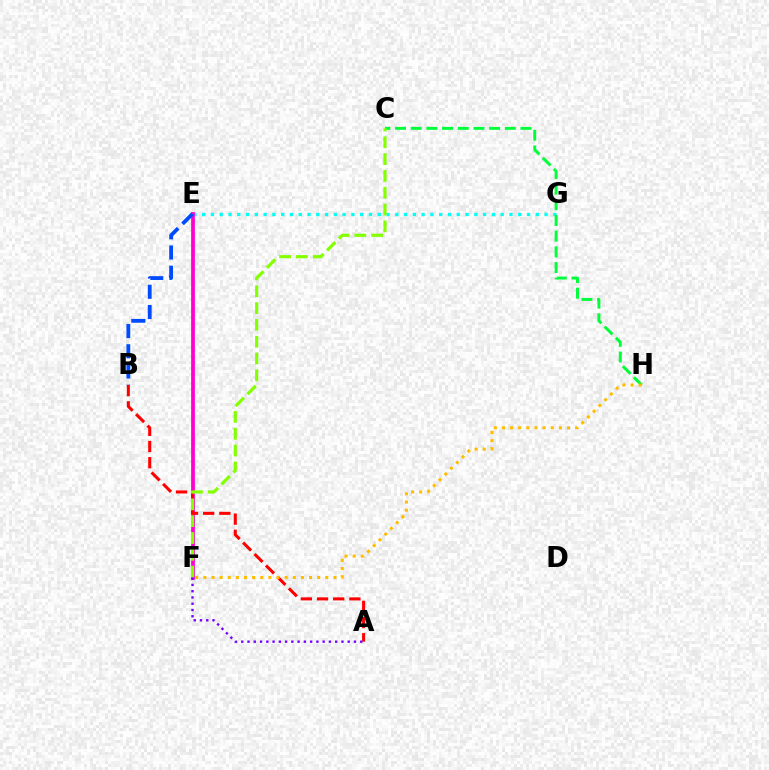{('E', 'G'): [{'color': '#00fff6', 'line_style': 'dotted', 'thickness': 2.39}], ('E', 'F'): [{'color': '#ff00cf', 'line_style': 'solid', 'thickness': 2.7}], ('C', 'H'): [{'color': '#00ff39', 'line_style': 'dashed', 'thickness': 2.13}], ('A', 'B'): [{'color': '#ff0000', 'line_style': 'dashed', 'thickness': 2.2}], ('C', 'F'): [{'color': '#84ff00', 'line_style': 'dashed', 'thickness': 2.28}], ('B', 'E'): [{'color': '#004bff', 'line_style': 'dashed', 'thickness': 2.75}], ('F', 'H'): [{'color': '#ffbd00', 'line_style': 'dotted', 'thickness': 2.21}], ('A', 'F'): [{'color': '#7200ff', 'line_style': 'dotted', 'thickness': 1.7}]}